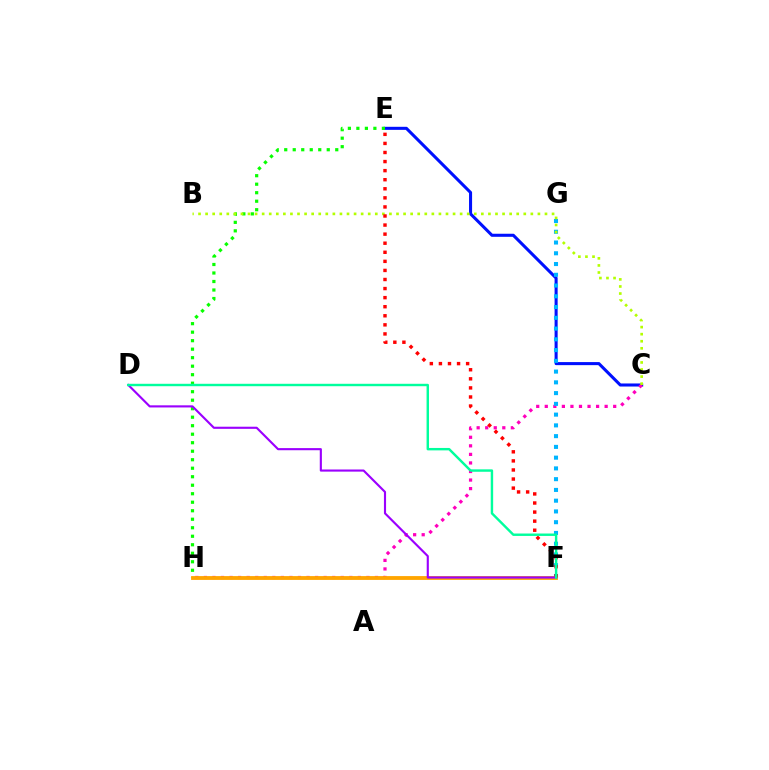{('C', 'E'): [{'color': '#0010ff', 'line_style': 'solid', 'thickness': 2.2}], ('E', 'H'): [{'color': '#08ff00', 'line_style': 'dotted', 'thickness': 2.31}], ('C', 'H'): [{'color': '#ff00bd', 'line_style': 'dotted', 'thickness': 2.32}], ('F', 'G'): [{'color': '#00b5ff', 'line_style': 'dotted', 'thickness': 2.92}], ('F', 'H'): [{'color': '#ffa500', 'line_style': 'solid', 'thickness': 2.76}], ('B', 'C'): [{'color': '#b3ff00', 'line_style': 'dotted', 'thickness': 1.92}], ('E', 'F'): [{'color': '#ff0000', 'line_style': 'dotted', 'thickness': 2.46}], ('D', 'F'): [{'color': '#9b00ff', 'line_style': 'solid', 'thickness': 1.53}, {'color': '#00ff9d', 'line_style': 'solid', 'thickness': 1.75}]}